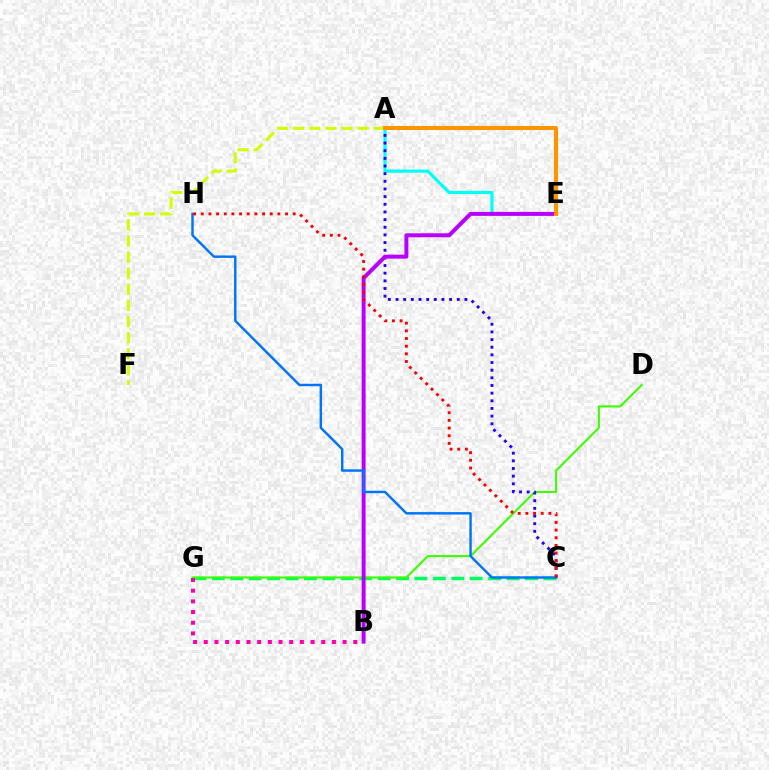{('C', 'G'): [{'color': '#00ff5c', 'line_style': 'dashed', 'thickness': 2.5}], ('A', 'E'): [{'color': '#00fff6', 'line_style': 'solid', 'thickness': 2.28}, {'color': '#ff9400', 'line_style': 'solid', 'thickness': 2.91}], ('D', 'G'): [{'color': '#3dff00', 'line_style': 'solid', 'thickness': 1.5}], ('A', 'C'): [{'color': '#2500ff', 'line_style': 'dotted', 'thickness': 2.08}], ('A', 'F'): [{'color': '#d1ff00', 'line_style': 'dashed', 'thickness': 2.19}], ('B', 'E'): [{'color': '#b900ff', 'line_style': 'solid', 'thickness': 2.85}], ('B', 'G'): [{'color': '#ff00ac', 'line_style': 'dotted', 'thickness': 2.9}], ('C', 'H'): [{'color': '#0074ff', 'line_style': 'solid', 'thickness': 1.76}, {'color': '#ff0000', 'line_style': 'dotted', 'thickness': 2.08}]}